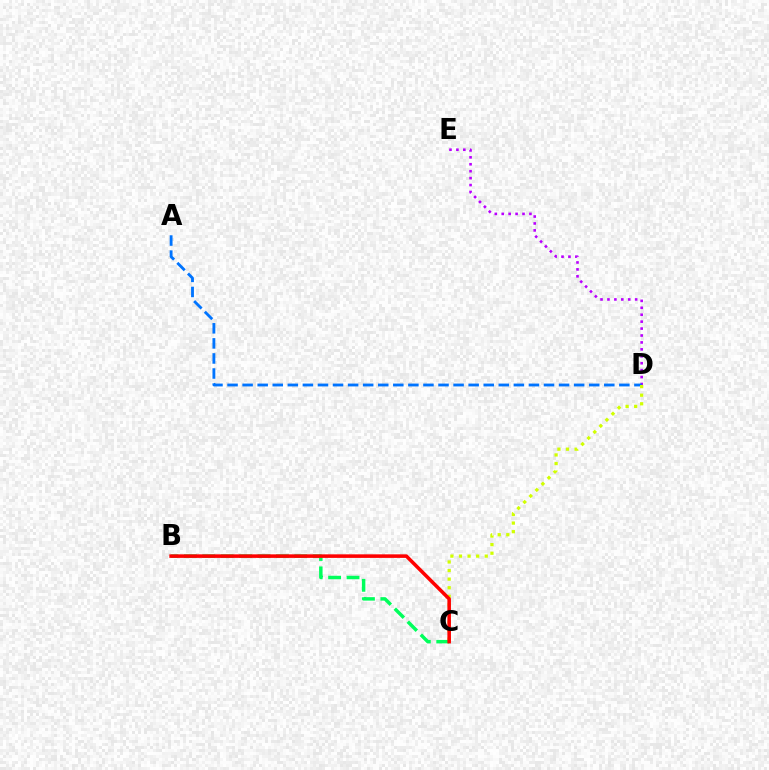{('D', 'E'): [{'color': '#b900ff', 'line_style': 'dotted', 'thickness': 1.88}], ('A', 'D'): [{'color': '#0074ff', 'line_style': 'dashed', 'thickness': 2.05}], ('C', 'D'): [{'color': '#d1ff00', 'line_style': 'dotted', 'thickness': 2.33}], ('B', 'C'): [{'color': '#00ff5c', 'line_style': 'dashed', 'thickness': 2.5}, {'color': '#ff0000', 'line_style': 'solid', 'thickness': 2.56}]}